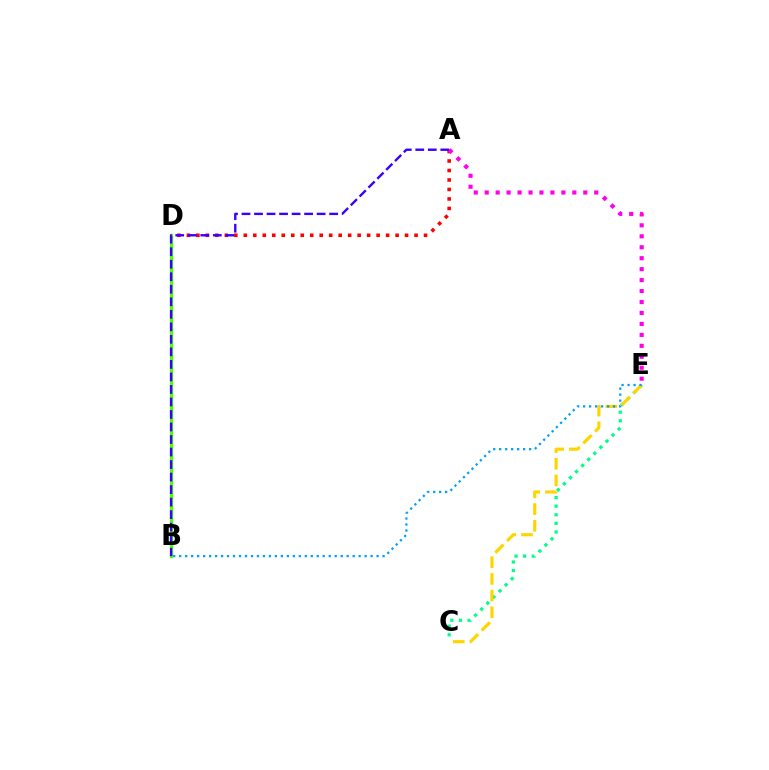{('C', 'E'): [{'color': '#00ff86', 'line_style': 'dotted', 'thickness': 2.34}, {'color': '#ffd500', 'line_style': 'dashed', 'thickness': 2.27}], ('B', 'D'): [{'color': '#4fff00', 'line_style': 'solid', 'thickness': 2.4}], ('A', 'D'): [{'color': '#ff0000', 'line_style': 'dotted', 'thickness': 2.58}], ('A', 'E'): [{'color': '#ff00ed', 'line_style': 'dotted', 'thickness': 2.98}], ('B', 'E'): [{'color': '#009eff', 'line_style': 'dotted', 'thickness': 1.63}], ('A', 'B'): [{'color': '#3700ff', 'line_style': 'dashed', 'thickness': 1.7}]}